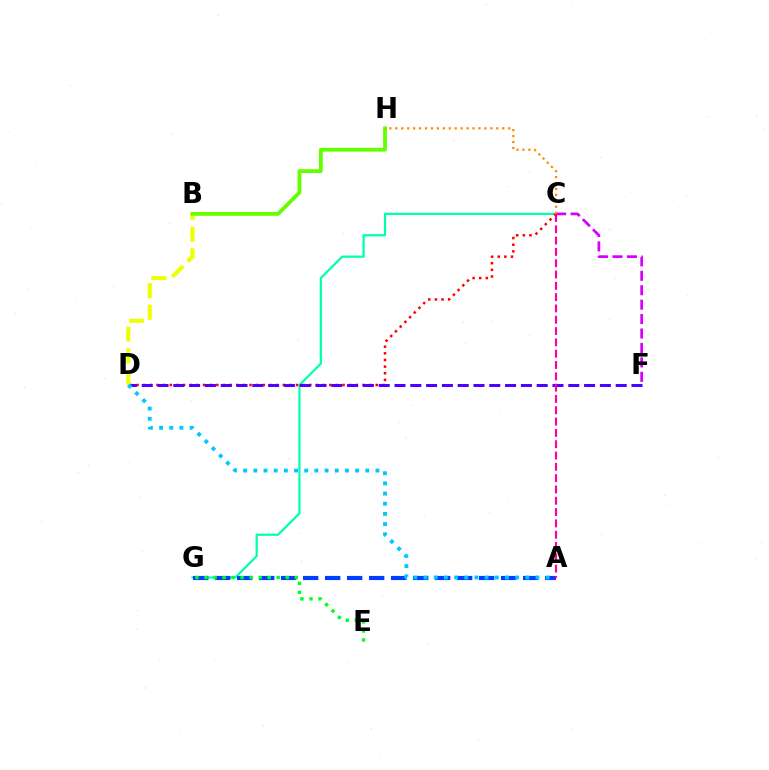{('C', 'G'): [{'color': '#00ffaf', 'line_style': 'solid', 'thickness': 1.6}], ('C', 'F'): [{'color': '#d600ff', 'line_style': 'dashed', 'thickness': 1.96}], ('A', 'G'): [{'color': '#003fff', 'line_style': 'dashed', 'thickness': 2.99}], ('C', 'D'): [{'color': '#ff0000', 'line_style': 'dotted', 'thickness': 1.81}], ('D', 'F'): [{'color': '#4f00ff', 'line_style': 'dashed', 'thickness': 2.15}], ('B', 'D'): [{'color': '#eeff00', 'line_style': 'dashed', 'thickness': 2.94}], ('A', 'D'): [{'color': '#00c7ff', 'line_style': 'dotted', 'thickness': 2.77}], ('E', 'G'): [{'color': '#00ff27', 'line_style': 'dotted', 'thickness': 2.45}], ('B', 'H'): [{'color': '#66ff00', 'line_style': 'solid', 'thickness': 2.75}], ('C', 'H'): [{'color': '#ff8800', 'line_style': 'dotted', 'thickness': 1.61}], ('A', 'C'): [{'color': '#ff00a0', 'line_style': 'dashed', 'thickness': 1.54}]}